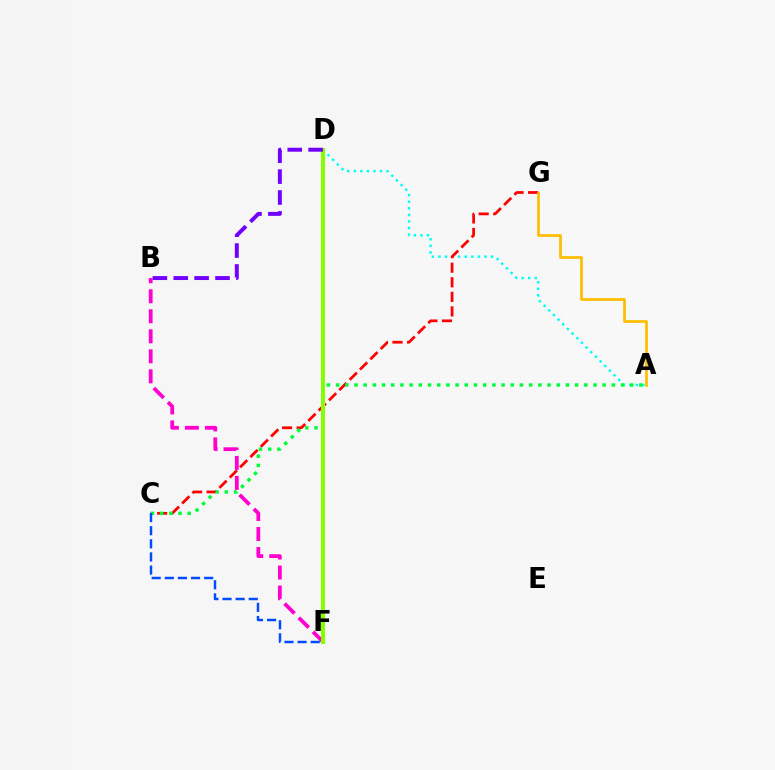{('A', 'D'): [{'color': '#00fff6', 'line_style': 'dotted', 'thickness': 1.79}], ('C', 'G'): [{'color': '#ff0000', 'line_style': 'dashed', 'thickness': 1.98}], ('A', 'G'): [{'color': '#ffbd00', 'line_style': 'solid', 'thickness': 1.96}], ('B', 'F'): [{'color': '#ff00cf', 'line_style': 'dashed', 'thickness': 2.72}], ('A', 'C'): [{'color': '#00ff39', 'line_style': 'dotted', 'thickness': 2.5}], ('D', 'F'): [{'color': '#84ff00', 'line_style': 'solid', 'thickness': 2.88}], ('B', 'D'): [{'color': '#7200ff', 'line_style': 'dashed', 'thickness': 2.84}], ('C', 'F'): [{'color': '#004bff', 'line_style': 'dashed', 'thickness': 1.78}]}